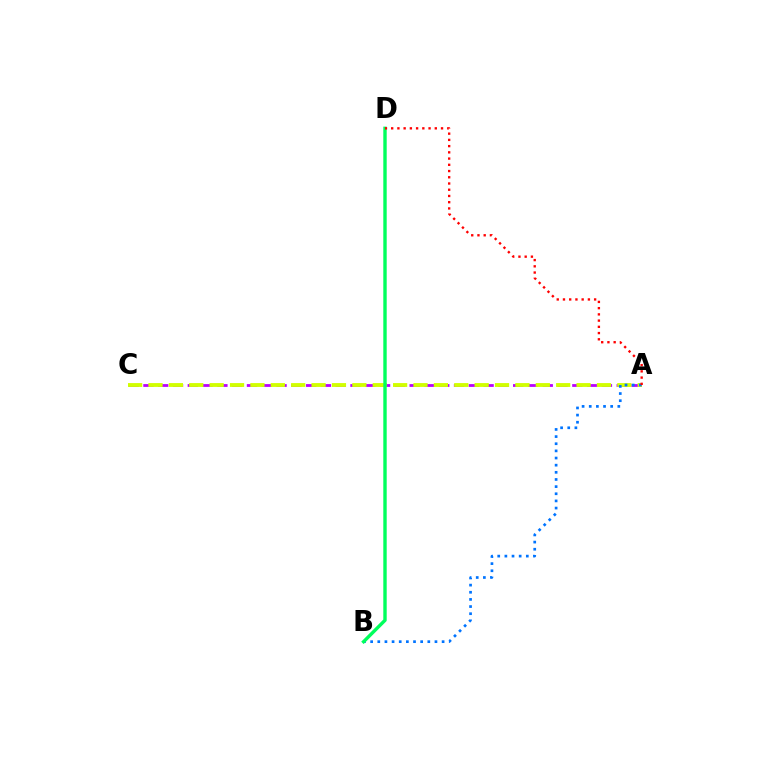{('A', 'C'): [{'color': '#b900ff', 'line_style': 'dashed', 'thickness': 2.01}, {'color': '#d1ff00', 'line_style': 'dashed', 'thickness': 2.77}], ('A', 'B'): [{'color': '#0074ff', 'line_style': 'dotted', 'thickness': 1.94}], ('B', 'D'): [{'color': '#00ff5c', 'line_style': 'solid', 'thickness': 2.45}], ('A', 'D'): [{'color': '#ff0000', 'line_style': 'dotted', 'thickness': 1.69}]}